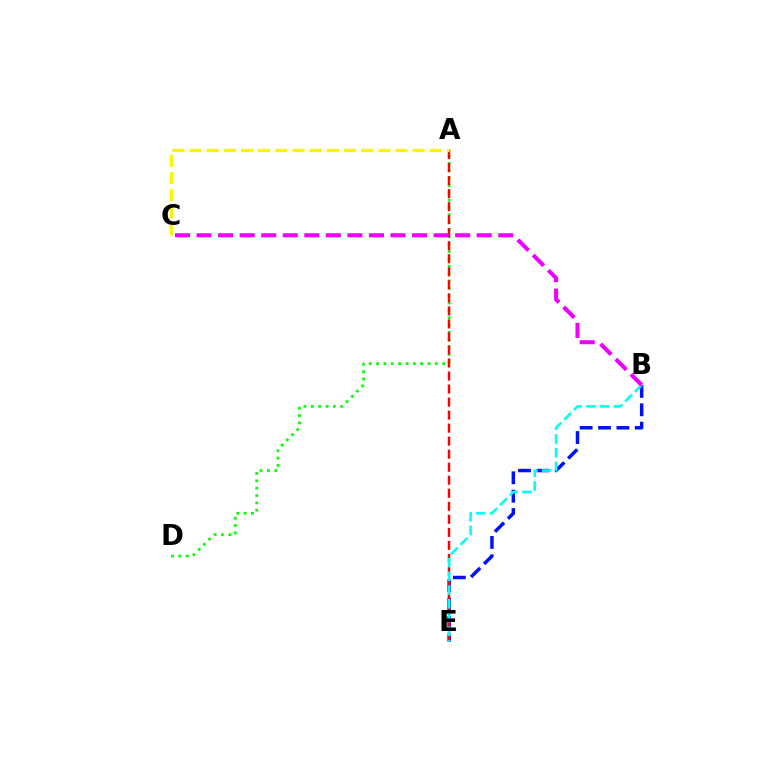{('A', 'D'): [{'color': '#08ff00', 'line_style': 'dotted', 'thickness': 2.0}], ('B', 'E'): [{'color': '#0010ff', 'line_style': 'dashed', 'thickness': 2.5}, {'color': '#00fff6', 'line_style': 'dashed', 'thickness': 1.86}], ('A', 'E'): [{'color': '#ff0000', 'line_style': 'dashed', 'thickness': 1.77}], ('B', 'C'): [{'color': '#ee00ff', 'line_style': 'dashed', 'thickness': 2.93}], ('A', 'C'): [{'color': '#fcf500', 'line_style': 'dashed', 'thickness': 2.33}]}